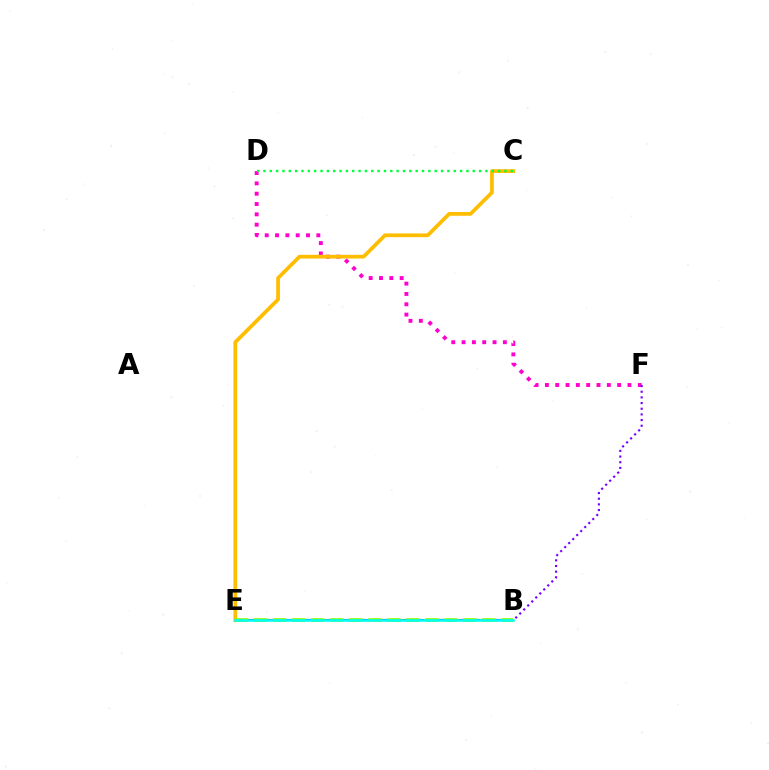{('D', 'F'): [{'color': '#ff00cf', 'line_style': 'dotted', 'thickness': 2.8}], ('C', 'E'): [{'color': '#ffbd00', 'line_style': 'solid', 'thickness': 2.69}], ('B', 'E'): [{'color': '#ff0000', 'line_style': 'dashed', 'thickness': 1.52}, {'color': '#004bff', 'line_style': 'dashed', 'thickness': 1.5}, {'color': '#84ff00', 'line_style': 'dashed', 'thickness': 2.59}, {'color': '#00fff6', 'line_style': 'solid', 'thickness': 1.83}], ('B', 'F'): [{'color': '#7200ff', 'line_style': 'dotted', 'thickness': 1.54}], ('C', 'D'): [{'color': '#00ff39', 'line_style': 'dotted', 'thickness': 1.72}]}